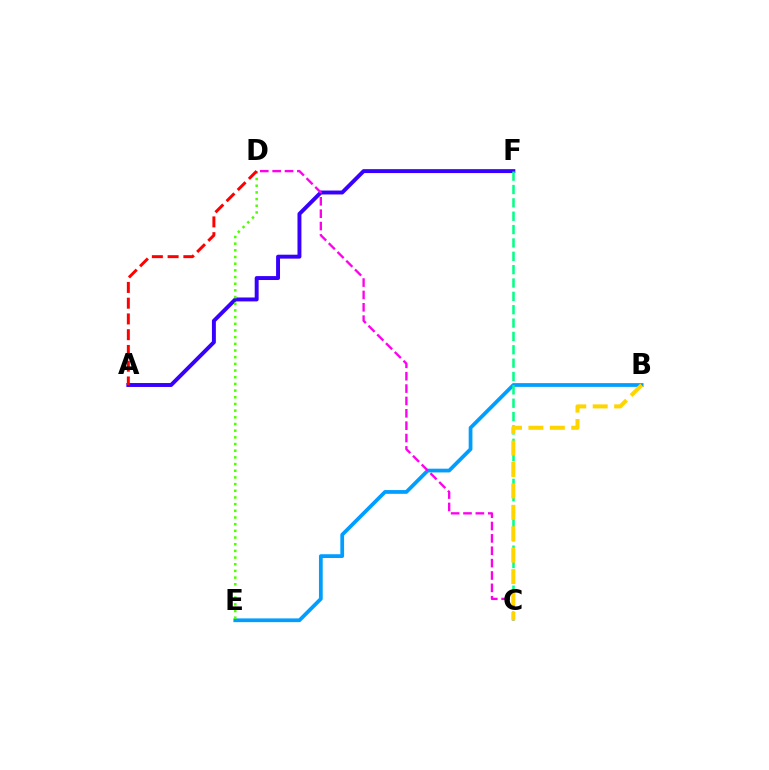{('A', 'F'): [{'color': '#3700ff', 'line_style': 'solid', 'thickness': 2.83}], ('B', 'E'): [{'color': '#009eff', 'line_style': 'solid', 'thickness': 2.7}], ('C', 'F'): [{'color': '#00ff86', 'line_style': 'dashed', 'thickness': 1.81}], ('C', 'D'): [{'color': '#ff00ed', 'line_style': 'dashed', 'thickness': 1.68}], ('B', 'C'): [{'color': '#ffd500', 'line_style': 'dashed', 'thickness': 2.91}], ('D', 'E'): [{'color': '#4fff00', 'line_style': 'dotted', 'thickness': 1.81}], ('A', 'D'): [{'color': '#ff0000', 'line_style': 'dashed', 'thickness': 2.14}]}